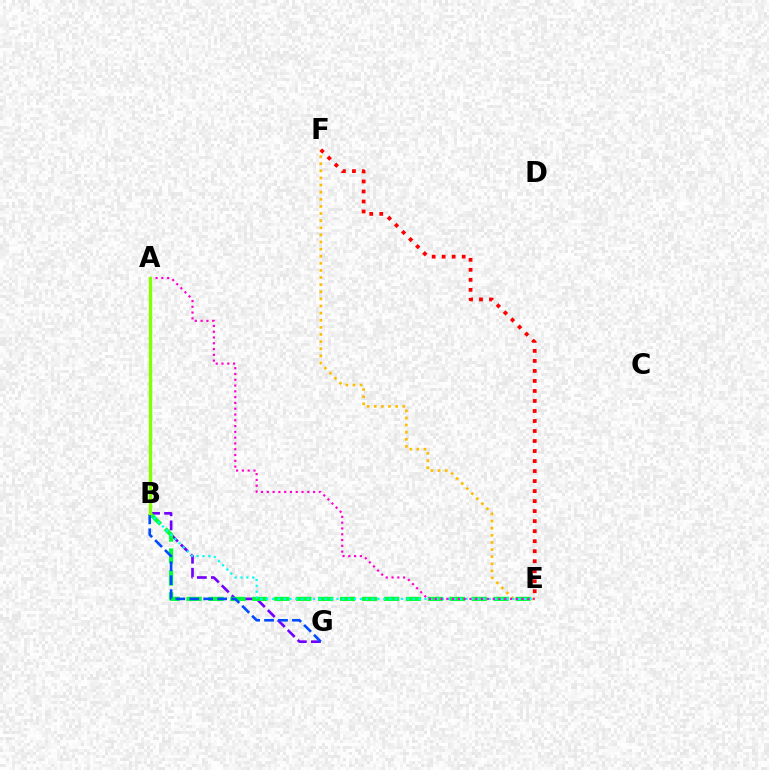{('B', 'G'): [{'color': '#7200ff', 'line_style': 'dashed', 'thickness': 1.91}, {'color': '#004bff', 'line_style': 'dashed', 'thickness': 1.89}], ('E', 'F'): [{'color': '#ffbd00', 'line_style': 'dotted', 'thickness': 1.93}, {'color': '#ff0000', 'line_style': 'dotted', 'thickness': 2.72}], ('B', 'E'): [{'color': '#00ff39', 'line_style': 'dashed', 'thickness': 2.98}, {'color': '#00fff6', 'line_style': 'dotted', 'thickness': 1.59}], ('A', 'E'): [{'color': '#ff00cf', 'line_style': 'dotted', 'thickness': 1.57}], ('A', 'B'): [{'color': '#84ff00', 'line_style': 'solid', 'thickness': 2.42}]}